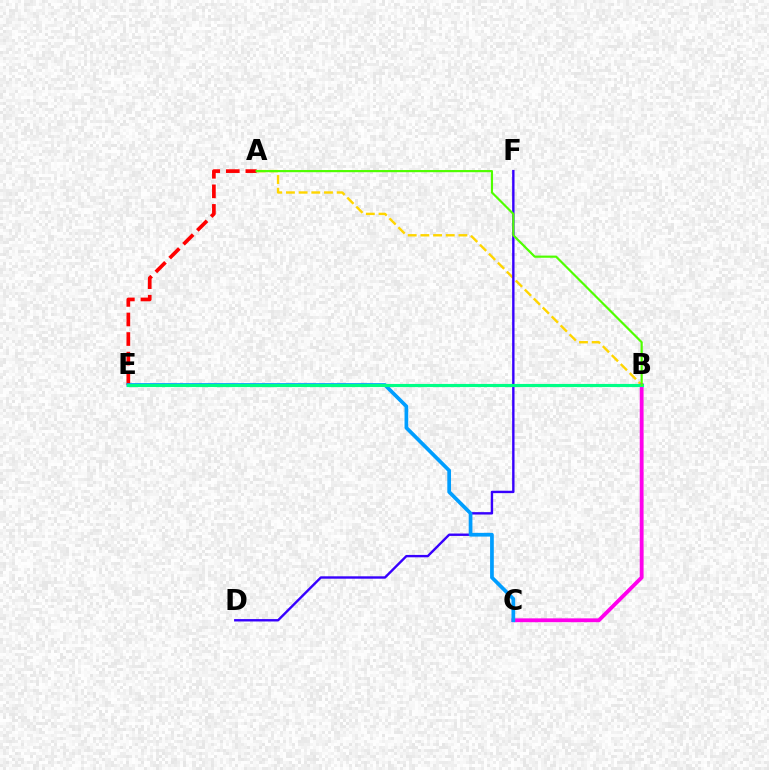{('A', 'E'): [{'color': '#ff0000', 'line_style': 'dashed', 'thickness': 2.66}], ('A', 'B'): [{'color': '#ffd500', 'line_style': 'dashed', 'thickness': 1.72}, {'color': '#4fff00', 'line_style': 'solid', 'thickness': 1.57}], ('B', 'C'): [{'color': '#ff00ed', 'line_style': 'solid', 'thickness': 2.76}], ('D', 'F'): [{'color': '#3700ff', 'line_style': 'solid', 'thickness': 1.72}], ('C', 'E'): [{'color': '#009eff', 'line_style': 'solid', 'thickness': 2.67}], ('B', 'E'): [{'color': '#00ff86', 'line_style': 'solid', 'thickness': 2.26}]}